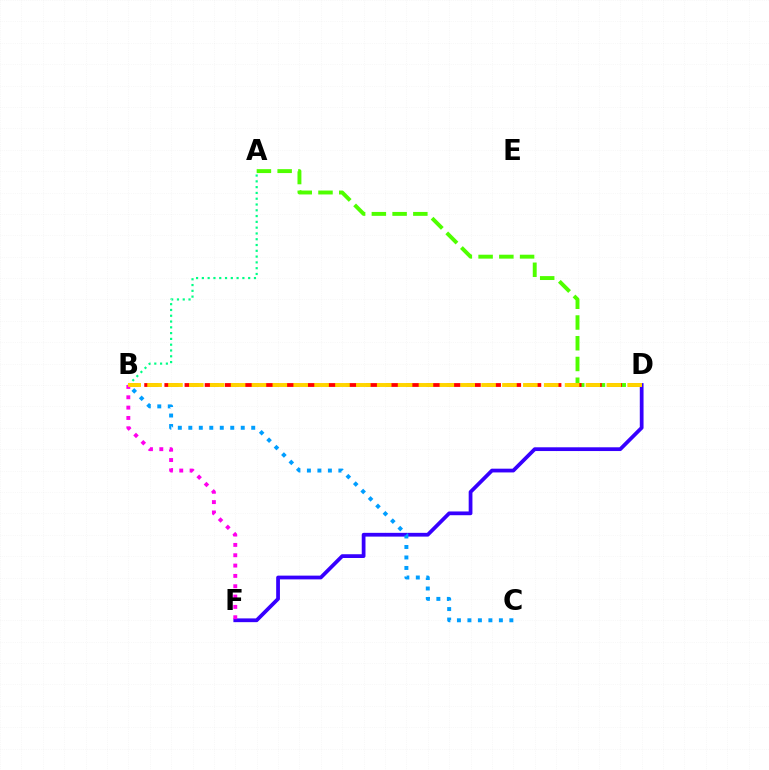{('A', 'D'): [{'color': '#4fff00', 'line_style': 'dashed', 'thickness': 2.82}], ('D', 'F'): [{'color': '#3700ff', 'line_style': 'solid', 'thickness': 2.7}], ('B', 'C'): [{'color': '#009eff', 'line_style': 'dotted', 'thickness': 2.85}], ('B', 'D'): [{'color': '#ff0000', 'line_style': 'dashed', 'thickness': 2.74}, {'color': '#ffd500', 'line_style': 'dashed', 'thickness': 2.84}], ('B', 'F'): [{'color': '#ff00ed', 'line_style': 'dotted', 'thickness': 2.81}], ('A', 'B'): [{'color': '#00ff86', 'line_style': 'dotted', 'thickness': 1.57}]}